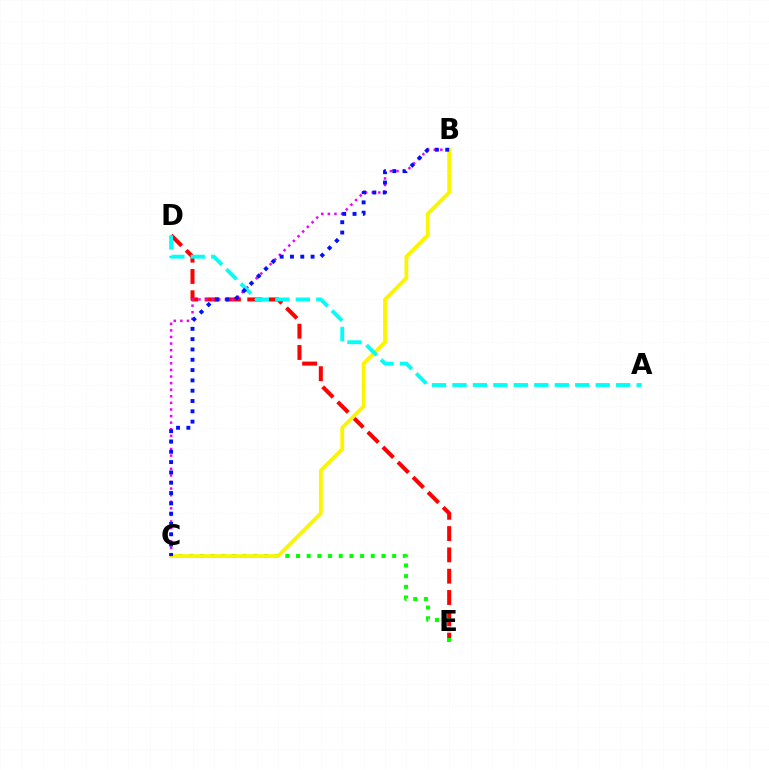{('D', 'E'): [{'color': '#ff0000', 'line_style': 'dashed', 'thickness': 2.89}], ('C', 'E'): [{'color': '#08ff00', 'line_style': 'dotted', 'thickness': 2.9}], ('B', 'C'): [{'color': '#ee00ff', 'line_style': 'dotted', 'thickness': 1.79}, {'color': '#fcf500', 'line_style': 'solid', 'thickness': 2.74}, {'color': '#0010ff', 'line_style': 'dotted', 'thickness': 2.8}], ('A', 'D'): [{'color': '#00fff6', 'line_style': 'dashed', 'thickness': 2.78}]}